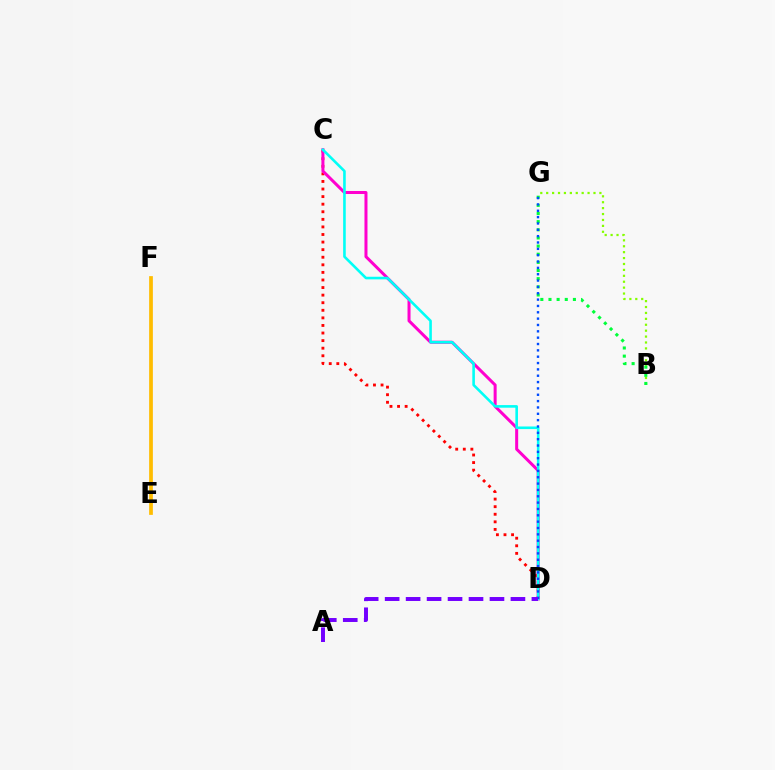{('C', 'D'): [{'color': '#ff0000', 'line_style': 'dotted', 'thickness': 2.06}, {'color': '#ff00cf', 'line_style': 'solid', 'thickness': 2.17}, {'color': '#00fff6', 'line_style': 'solid', 'thickness': 1.88}], ('B', 'G'): [{'color': '#84ff00', 'line_style': 'dotted', 'thickness': 1.61}, {'color': '#00ff39', 'line_style': 'dotted', 'thickness': 2.21}], ('E', 'F'): [{'color': '#ffbd00', 'line_style': 'solid', 'thickness': 2.68}], ('D', 'G'): [{'color': '#004bff', 'line_style': 'dotted', 'thickness': 1.72}], ('A', 'D'): [{'color': '#7200ff', 'line_style': 'dashed', 'thickness': 2.85}]}